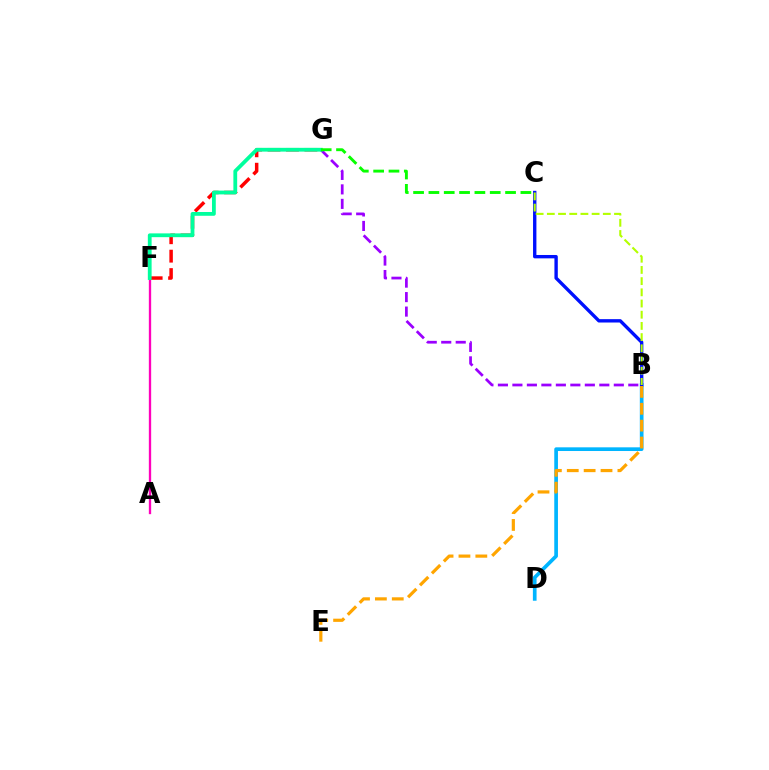{('B', 'D'): [{'color': '#00b5ff', 'line_style': 'solid', 'thickness': 2.65}], ('A', 'F'): [{'color': '#ff00bd', 'line_style': 'solid', 'thickness': 1.68}], ('B', 'C'): [{'color': '#0010ff', 'line_style': 'solid', 'thickness': 2.43}, {'color': '#b3ff00', 'line_style': 'dashed', 'thickness': 1.52}], ('B', 'E'): [{'color': '#ffa500', 'line_style': 'dashed', 'thickness': 2.29}], ('F', 'G'): [{'color': '#ff0000', 'line_style': 'dashed', 'thickness': 2.5}, {'color': '#00ff9d', 'line_style': 'solid', 'thickness': 2.73}], ('B', 'G'): [{'color': '#9b00ff', 'line_style': 'dashed', 'thickness': 1.97}], ('C', 'G'): [{'color': '#08ff00', 'line_style': 'dashed', 'thickness': 2.08}]}